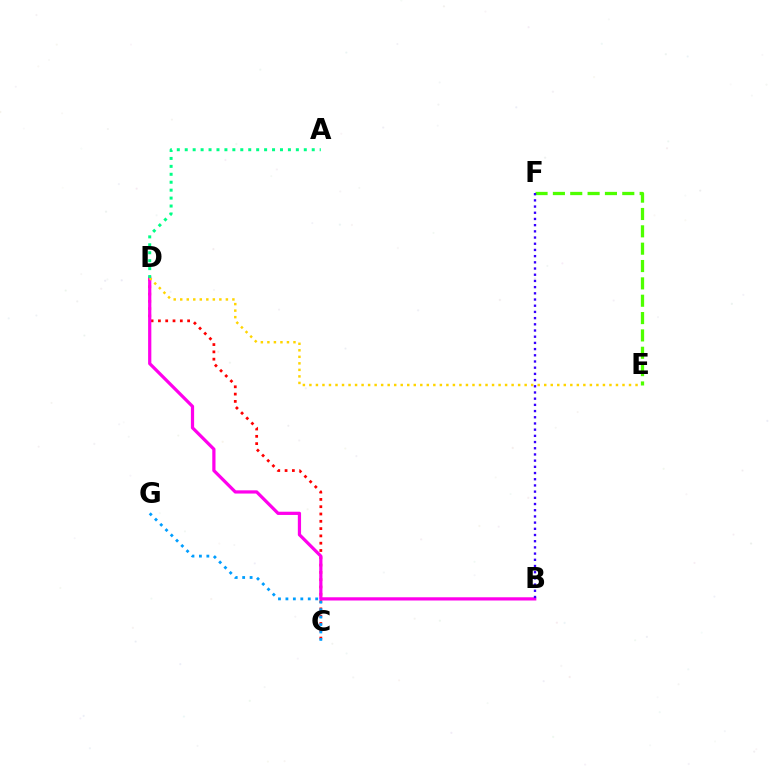{('C', 'D'): [{'color': '#ff0000', 'line_style': 'dotted', 'thickness': 1.98}], ('E', 'F'): [{'color': '#4fff00', 'line_style': 'dashed', 'thickness': 2.36}], ('C', 'G'): [{'color': '#009eff', 'line_style': 'dotted', 'thickness': 2.02}], ('B', 'D'): [{'color': '#ff00ed', 'line_style': 'solid', 'thickness': 2.32}], ('B', 'F'): [{'color': '#3700ff', 'line_style': 'dotted', 'thickness': 1.68}], ('D', 'E'): [{'color': '#ffd500', 'line_style': 'dotted', 'thickness': 1.77}], ('A', 'D'): [{'color': '#00ff86', 'line_style': 'dotted', 'thickness': 2.16}]}